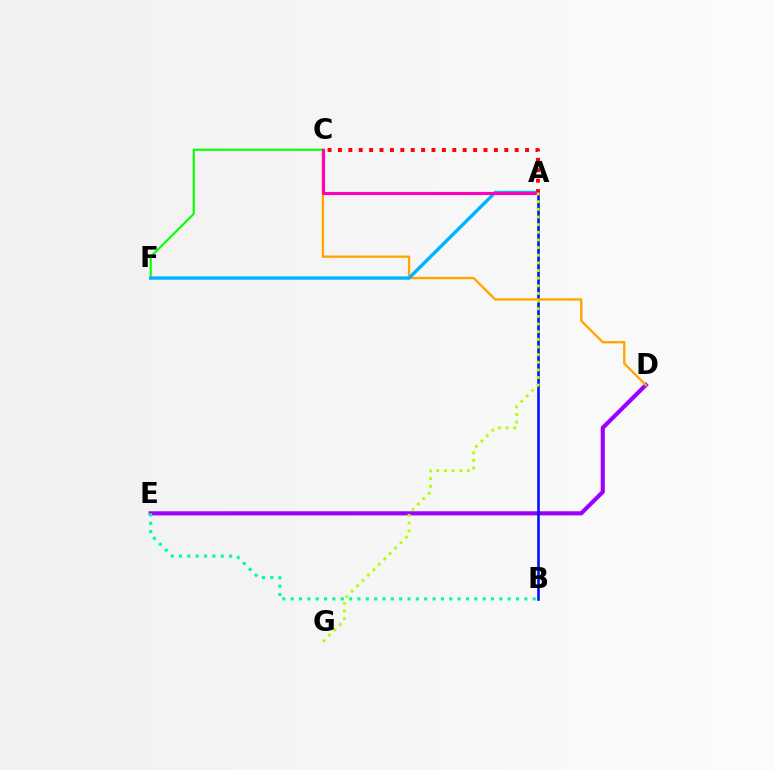{('D', 'E'): [{'color': '#9b00ff', 'line_style': 'solid', 'thickness': 2.97}], ('A', 'B'): [{'color': '#0010ff', 'line_style': 'solid', 'thickness': 1.86}], ('C', 'D'): [{'color': '#ffa500', 'line_style': 'solid', 'thickness': 1.68}], ('C', 'F'): [{'color': '#08ff00', 'line_style': 'solid', 'thickness': 1.52}], ('A', 'F'): [{'color': '#00b5ff', 'line_style': 'solid', 'thickness': 2.45}], ('A', 'C'): [{'color': '#ff0000', 'line_style': 'dotted', 'thickness': 2.82}, {'color': '#ff00bd', 'line_style': 'solid', 'thickness': 2.24}], ('B', 'E'): [{'color': '#00ff9d', 'line_style': 'dotted', 'thickness': 2.27}], ('A', 'G'): [{'color': '#b3ff00', 'line_style': 'dotted', 'thickness': 2.08}]}